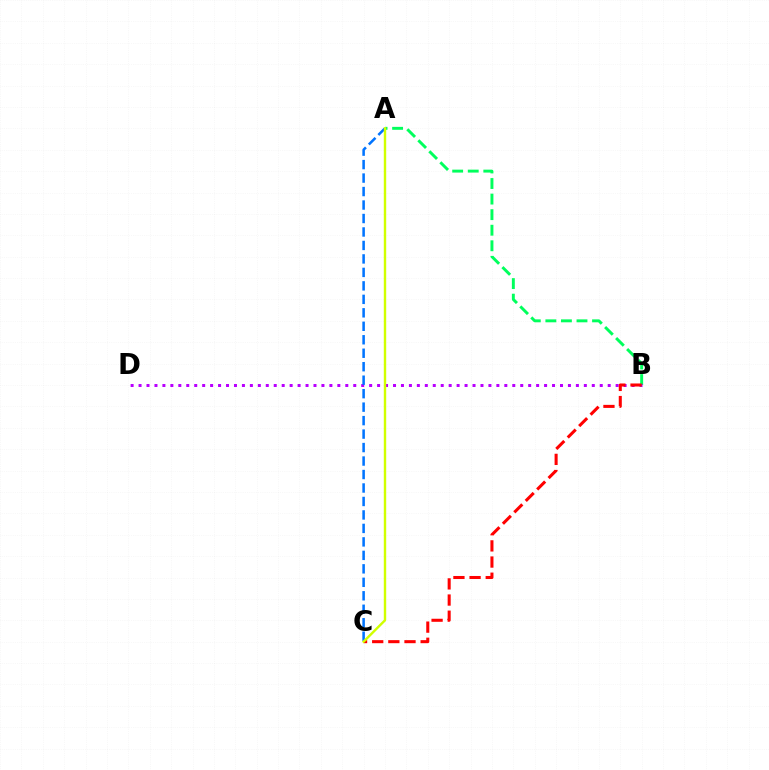{('A', 'B'): [{'color': '#00ff5c', 'line_style': 'dashed', 'thickness': 2.11}], ('B', 'D'): [{'color': '#b900ff', 'line_style': 'dotted', 'thickness': 2.16}], ('B', 'C'): [{'color': '#ff0000', 'line_style': 'dashed', 'thickness': 2.19}], ('A', 'C'): [{'color': '#0074ff', 'line_style': 'dashed', 'thickness': 1.83}, {'color': '#d1ff00', 'line_style': 'solid', 'thickness': 1.73}]}